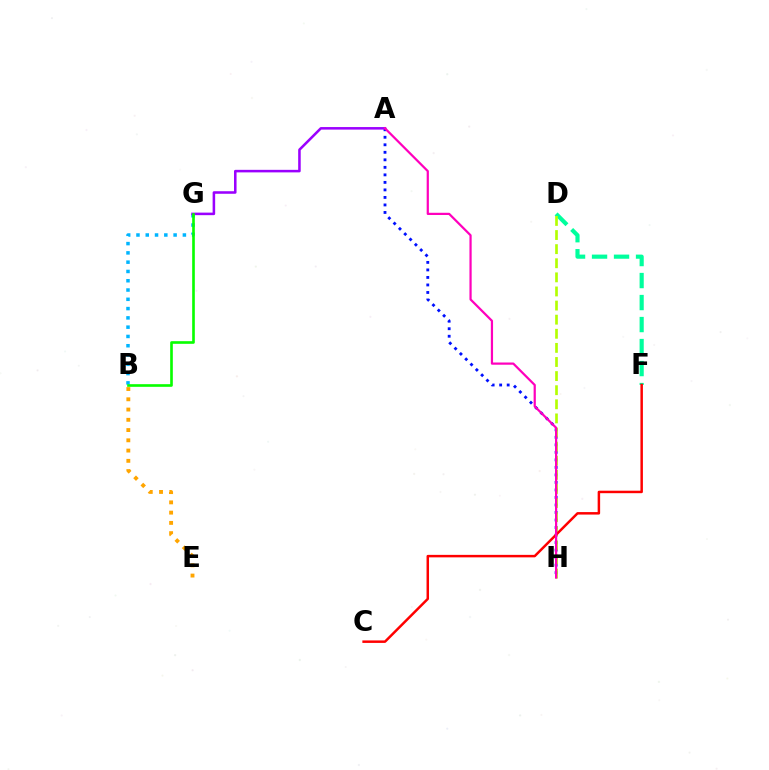{('B', 'E'): [{'color': '#ffa500', 'line_style': 'dotted', 'thickness': 2.79}], ('B', 'G'): [{'color': '#00b5ff', 'line_style': 'dotted', 'thickness': 2.52}, {'color': '#08ff00', 'line_style': 'solid', 'thickness': 1.9}], ('A', 'H'): [{'color': '#0010ff', 'line_style': 'dotted', 'thickness': 2.04}, {'color': '#ff00bd', 'line_style': 'solid', 'thickness': 1.6}], ('D', 'F'): [{'color': '#00ff9d', 'line_style': 'dashed', 'thickness': 2.99}], ('A', 'G'): [{'color': '#9b00ff', 'line_style': 'solid', 'thickness': 1.83}], ('D', 'H'): [{'color': '#b3ff00', 'line_style': 'dashed', 'thickness': 1.92}], ('C', 'F'): [{'color': '#ff0000', 'line_style': 'solid', 'thickness': 1.79}]}